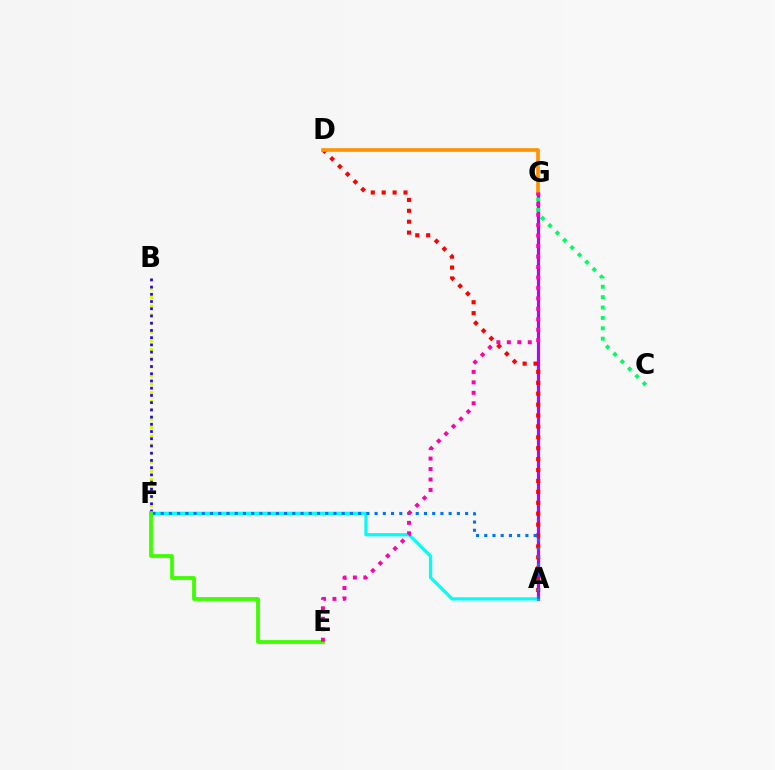{('A', 'G'): [{'color': '#b900ff', 'line_style': 'solid', 'thickness': 2.29}], ('A', 'F'): [{'color': '#00fff6', 'line_style': 'solid', 'thickness': 2.33}, {'color': '#0074ff', 'line_style': 'dotted', 'thickness': 2.24}], ('A', 'D'): [{'color': '#ff0000', 'line_style': 'dotted', 'thickness': 2.96}], ('B', 'F'): [{'color': '#d1ff00', 'line_style': 'dotted', 'thickness': 2.36}, {'color': '#2500ff', 'line_style': 'dotted', 'thickness': 1.96}], ('E', 'F'): [{'color': '#3dff00', 'line_style': 'solid', 'thickness': 2.71}], ('C', 'G'): [{'color': '#00ff5c', 'line_style': 'dotted', 'thickness': 2.82}], ('D', 'G'): [{'color': '#ff9400', 'line_style': 'solid', 'thickness': 2.64}], ('E', 'G'): [{'color': '#ff00ac', 'line_style': 'dotted', 'thickness': 2.84}]}